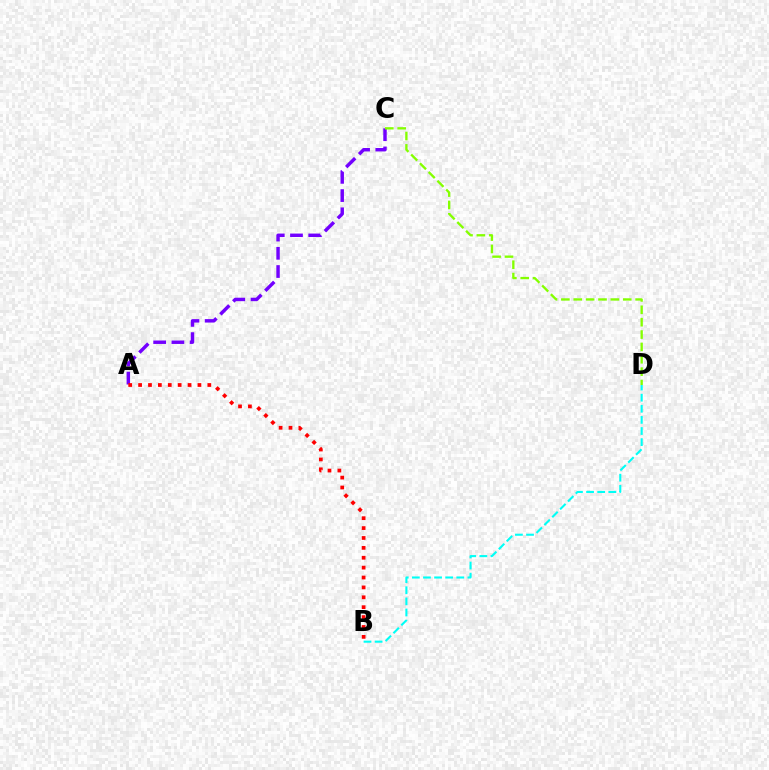{('B', 'D'): [{'color': '#00fff6', 'line_style': 'dashed', 'thickness': 1.51}], ('A', 'C'): [{'color': '#7200ff', 'line_style': 'dashed', 'thickness': 2.48}], ('C', 'D'): [{'color': '#84ff00', 'line_style': 'dashed', 'thickness': 1.68}], ('A', 'B'): [{'color': '#ff0000', 'line_style': 'dotted', 'thickness': 2.69}]}